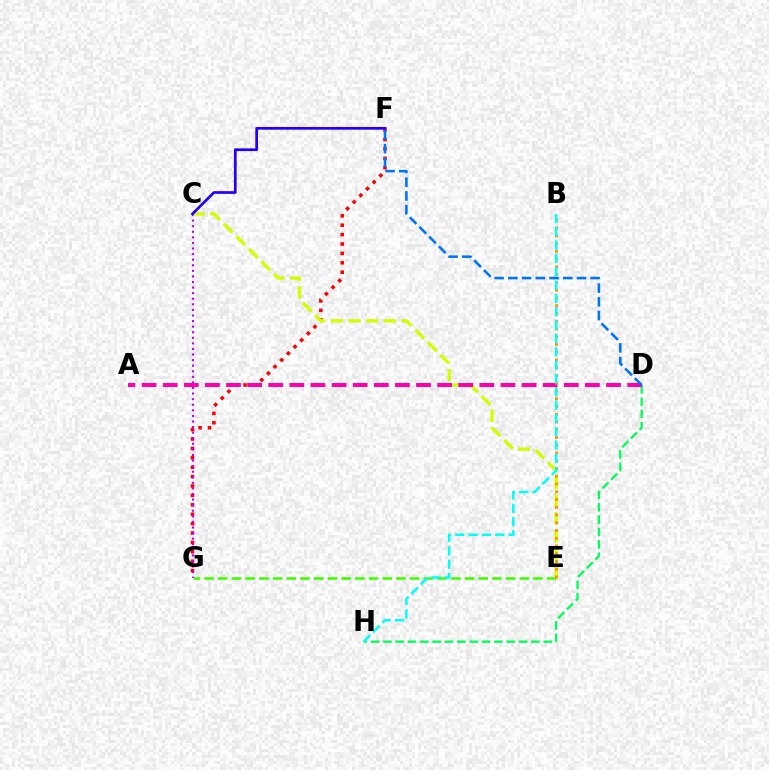{('F', 'G'): [{'color': '#ff0000', 'line_style': 'dotted', 'thickness': 2.55}], ('E', 'G'): [{'color': '#3dff00', 'line_style': 'dashed', 'thickness': 1.86}], ('C', 'G'): [{'color': '#b900ff', 'line_style': 'dotted', 'thickness': 1.52}], ('C', 'E'): [{'color': '#d1ff00', 'line_style': 'dashed', 'thickness': 2.41}], ('D', 'H'): [{'color': '#00ff5c', 'line_style': 'dashed', 'thickness': 1.68}], ('A', 'D'): [{'color': '#ff00ac', 'line_style': 'dashed', 'thickness': 2.87}], ('D', 'F'): [{'color': '#0074ff', 'line_style': 'dashed', 'thickness': 1.86}], ('C', 'F'): [{'color': '#2500ff', 'line_style': 'solid', 'thickness': 1.96}], ('B', 'E'): [{'color': '#ff9400', 'line_style': 'dotted', 'thickness': 2.11}], ('B', 'H'): [{'color': '#00fff6', 'line_style': 'dashed', 'thickness': 1.81}]}